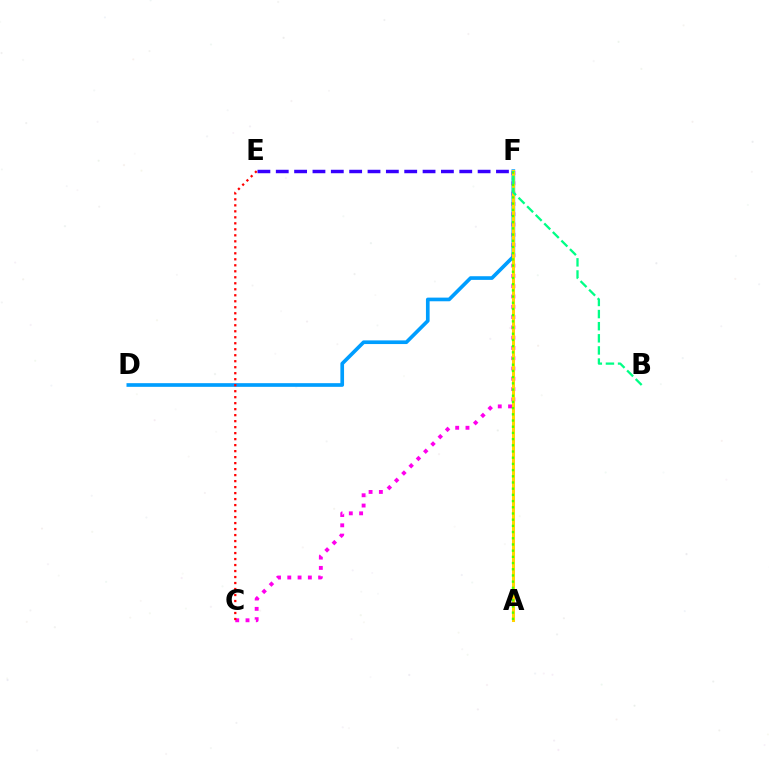{('C', 'F'): [{'color': '#ff00ed', 'line_style': 'dotted', 'thickness': 2.8}], ('D', 'F'): [{'color': '#009eff', 'line_style': 'solid', 'thickness': 2.64}], ('A', 'F'): [{'color': '#ffd500', 'line_style': 'solid', 'thickness': 2.19}, {'color': '#4fff00', 'line_style': 'dotted', 'thickness': 1.68}], ('C', 'E'): [{'color': '#ff0000', 'line_style': 'dotted', 'thickness': 1.63}], ('B', 'F'): [{'color': '#00ff86', 'line_style': 'dashed', 'thickness': 1.65}], ('E', 'F'): [{'color': '#3700ff', 'line_style': 'dashed', 'thickness': 2.49}]}